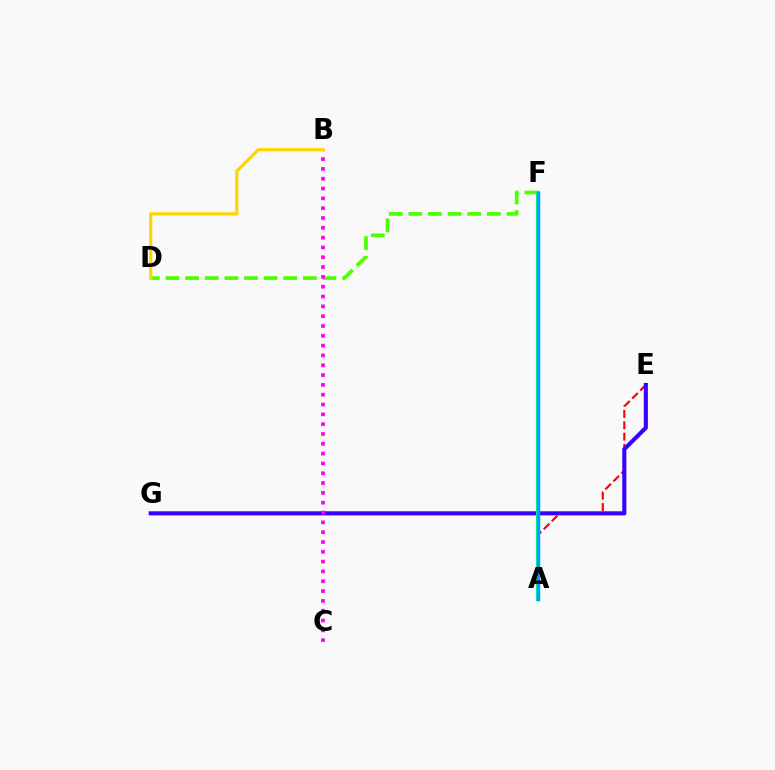{('A', 'E'): [{'color': '#ff0000', 'line_style': 'dashed', 'thickness': 1.54}], ('D', 'F'): [{'color': '#4fff00', 'line_style': 'dashed', 'thickness': 2.67}], ('E', 'G'): [{'color': '#3700ff', 'line_style': 'solid', 'thickness': 2.94}], ('A', 'F'): [{'color': '#00ff86', 'line_style': 'solid', 'thickness': 2.96}, {'color': '#009eff', 'line_style': 'solid', 'thickness': 2.49}], ('B', 'C'): [{'color': '#ff00ed', 'line_style': 'dotted', 'thickness': 2.67}], ('B', 'D'): [{'color': '#ffd500', 'line_style': 'solid', 'thickness': 2.31}]}